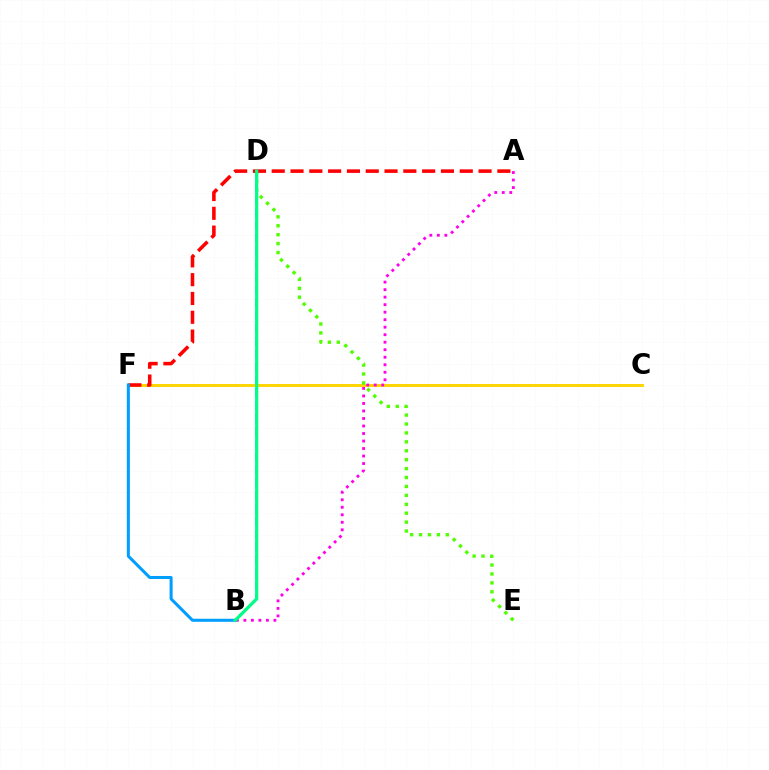{('C', 'F'): [{'color': '#ffd500', 'line_style': 'solid', 'thickness': 2.1}], ('D', 'E'): [{'color': '#4fff00', 'line_style': 'dotted', 'thickness': 2.42}], ('A', 'F'): [{'color': '#ff0000', 'line_style': 'dashed', 'thickness': 2.55}], ('B', 'D'): [{'color': '#3700ff', 'line_style': 'dashed', 'thickness': 1.75}, {'color': '#00ff86', 'line_style': 'solid', 'thickness': 2.31}], ('A', 'B'): [{'color': '#ff00ed', 'line_style': 'dotted', 'thickness': 2.04}], ('B', 'F'): [{'color': '#009eff', 'line_style': 'solid', 'thickness': 2.18}]}